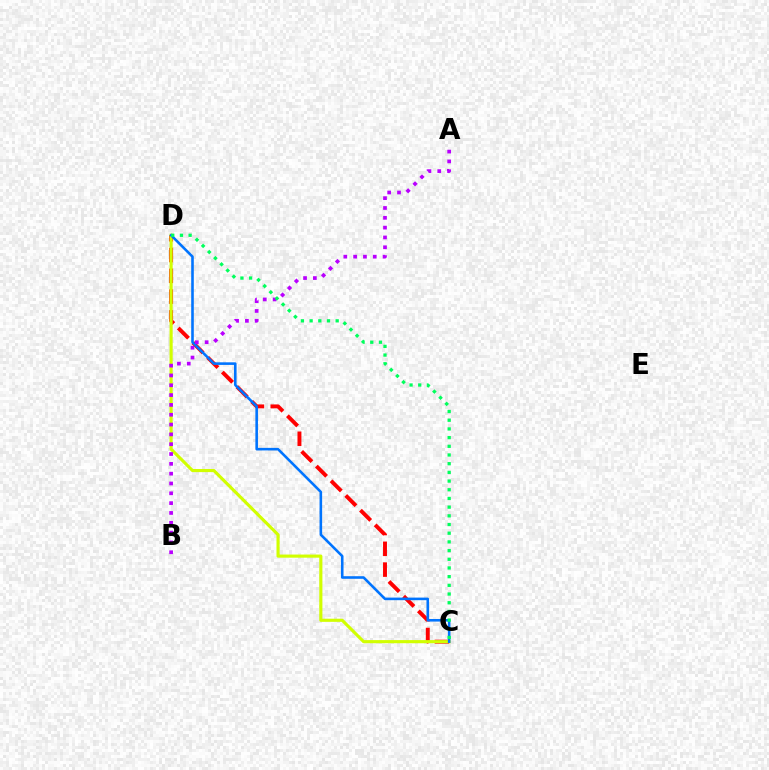{('C', 'D'): [{'color': '#ff0000', 'line_style': 'dashed', 'thickness': 2.82}, {'color': '#d1ff00', 'line_style': 'solid', 'thickness': 2.25}, {'color': '#0074ff', 'line_style': 'solid', 'thickness': 1.87}, {'color': '#00ff5c', 'line_style': 'dotted', 'thickness': 2.36}], ('A', 'B'): [{'color': '#b900ff', 'line_style': 'dotted', 'thickness': 2.67}]}